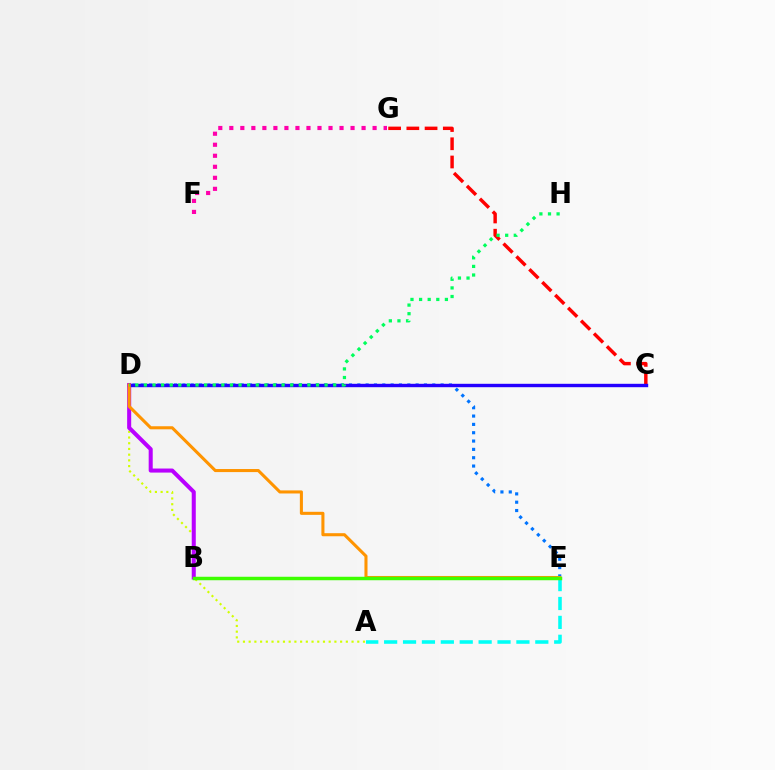{('A', 'D'): [{'color': '#d1ff00', 'line_style': 'dotted', 'thickness': 1.55}], ('C', 'G'): [{'color': '#ff0000', 'line_style': 'dashed', 'thickness': 2.48}], ('D', 'E'): [{'color': '#0074ff', 'line_style': 'dotted', 'thickness': 2.26}, {'color': '#ff9400', 'line_style': 'solid', 'thickness': 2.21}], ('A', 'E'): [{'color': '#00fff6', 'line_style': 'dashed', 'thickness': 2.57}], ('B', 'D'): [{'color': '#b900ff', 'line_style': 'solid', 'thickness': 2.91}], ('C', 'D'): [{'color': '#2500ff', 'line_style': 'solid', 'thickness': 2.45}], ('F', 'G'): [{'color': '#ff00ac', 'line_style': 'dotted', 'thickness': 2.99}], ('D', 'H'): [{'color': '#00ff5c', 'line_style': 'dotted', 'thickness': 2.34}], ('B', 'E'): [{'color': '#3dff00', 'line_style': 'solid', 'thickness': 2.5}]}